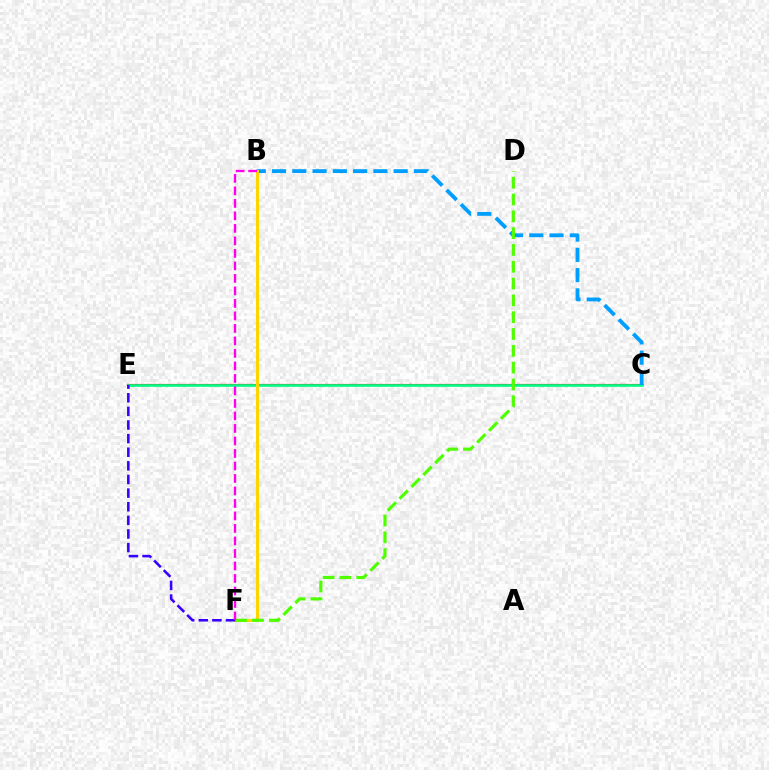{('C', 'E'): [{'color': '#ff0000', 'line_style': 'solid', 'thickness': 1.55}, {'color': '#00ff86', 'line_style': 'solid', 'thickness': 1.91}], ('B', 'C'): [{'color': '#009eff', 'line_style': 'dashed', 'thickness': 2.75}], ('B', 'F'): [{'color': '#ffd500', 'line_style': 'solid', 'thickness': 2.17}, {'color': '#ff00ed', 'line_style': 'dashed', 'thickness': 1.7}], ('D', 'F'): [{'color': '#4fff00', 'line_style': 'dashed', 'thickness': 2.28}], ('E', 'F'): [{'color': '#3700ff', 'line_style': 'dashed', 'thickness': 1.85}]}